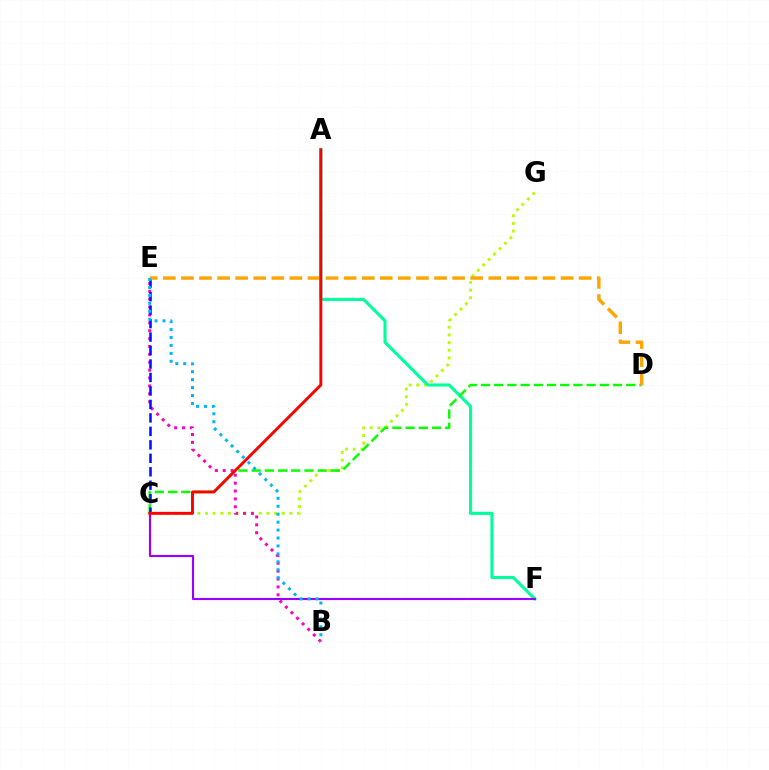{('C', 'G'): [{'color': '#b3ff00', 'line_style': 'dotted', 'thickness': 2.08}], ('B', 'E'): [{'color': '#ff00bd', 'line_style': 'dotted', 'thickness': 2.14}, {'color': '#00b5ff', 'line_style': 'dotted', 'thickness': 2.16}], ('A', 'F'): [{'color': '#00ff9d', 'line_style': 'solid', 'thickness': 2.23}], ('C', 'F'): [{'color': '#9b00ff', 'line_style': 'solid', 'thickness': 1.53}], ('C', 'D'): [{'color': '#08ff00', 'line_style': 'dashed', 'thickness': 1.79}], ('C', 'E'): [{'color': '#0010ff', 'line_style': 'dashed', 'thickness': 1.83}], ('D', 'E'): [{'color': '#ffa500', 'line_style': 'dashed', 'thickness': 2.46}], ('A', 'C'): [{'color': '#ff0000', 'line_style': 'solid', 'thickness': 2.1}]}